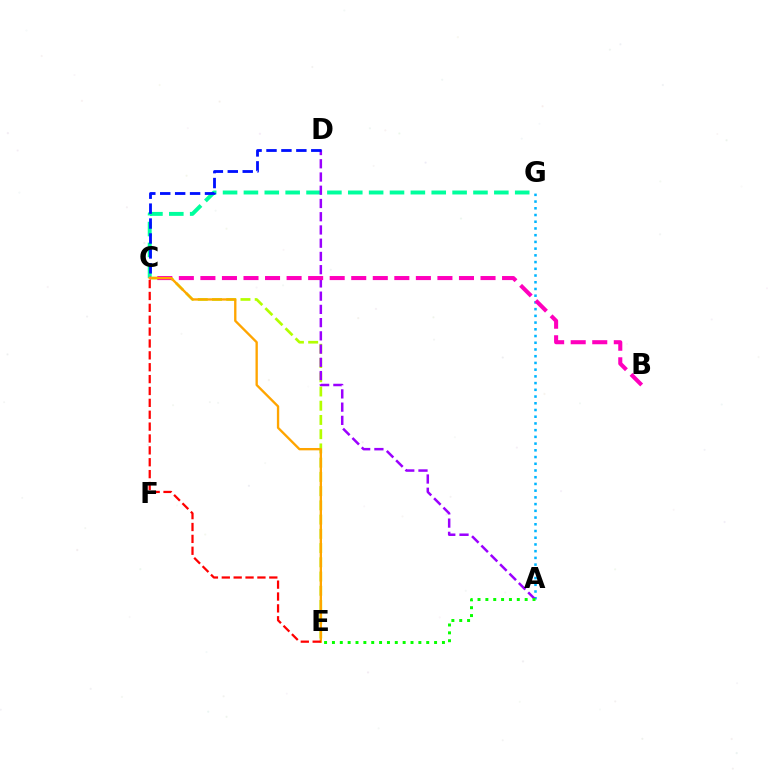{('C', 'G'): [{'color': '#00ff9d', 'line_style': 'dashed', 'thickness': 2.83}], ('A', 'G'): [{'color': '#00b5ff', 'line_style': 'dotted', 'thickness': 1.83}], ('C', 'E'): [{'color': '#b3ff00', 'line_style': 'dashed', 'thickness': 1.93}, {'color': '#ffa500', 'line_style': 'solid', 'thickness': 1.69}, {'color': '#ff0000', 'line_style': 'dashed', 'thickness': 1.61}], ('A', 'D'): [{'color': '#9b00ff', 'line_style': 'dashed', 'thickness': 1.8}], ('B', 'C'): [{'color': '#ff00bd', 'line_style': 'dashed', 'thickness': 2.93}], ('C', 'D'): [{'color': '#0010ff', 'line_style': 'dashed', 'thickness': 2.03}], ('A', 'E'): [{'color': '#08ff00', 'line_style': 'dotted', 'thickness': 2.13}]}